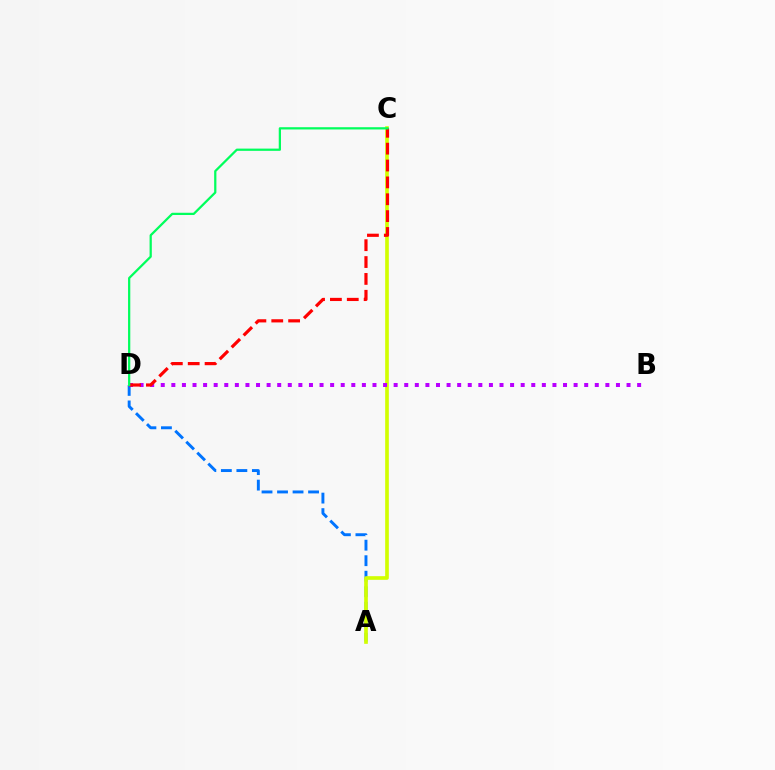{('A', 'D'): [{'color': '#0074ff', 'line_style': 'dashed', 'thickness': 2.11}], ('A', 'C'): [{'color': '#d1ff00', 'line_style': 'solid', 'thickness': 2.63}], ('B', 'D'): [{'color': '#b900ff', 'line_style': 'dotted', 'thickness': 2.88}], ('C', 'D'): [{'color': '#ff0000', 'line_style': 'dashed', 'thickness': 2.29}, {'color': '#00ff5c', 'line_style': 'solid', 'thickness': 1.62}]}